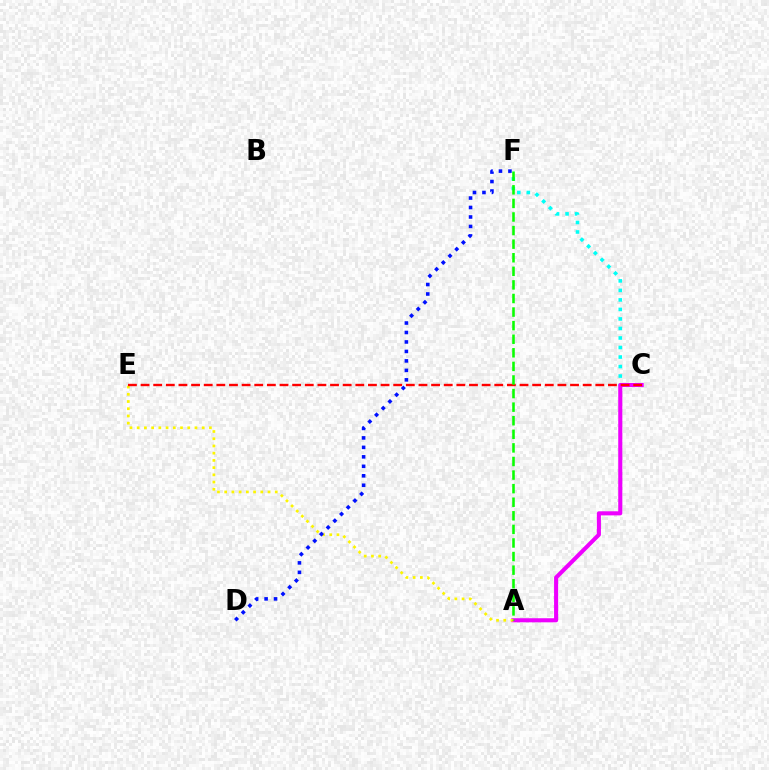{('C', 'F'): [{'color': '#00fff6', 'line_style': 'dotted', 'thickness': 2.59}], ('A', 'C'): [{'color': '#ee00ff', 'line_style': 'solid', 'thickness': 2.94}], ('A', 'E'): [{'color': '#fcf500', 'line_style': 'dotted', 'thickness': 1.96}], ('C', 'E'): [{'color': '#ff0000', 'line_style': 'dashed', 'thickness': 1.72}], ('D', 'F'): [{'color': '#0010ff', 'line_style': 'dotted', 'thickness': 2.57}], ('A', 'F'): [{'color': '#08ff00', 'line_style': 'dashed', 'thickness': 1.85}]}